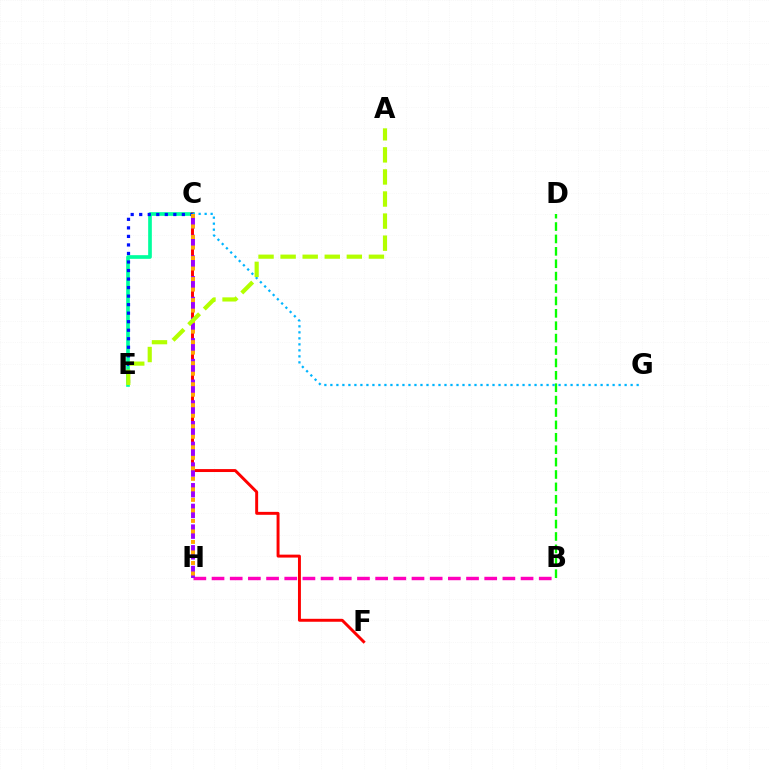{('C', 'E'): [{'color': '#00ff9d', 'line_style': 'solid', 'thickness': 2.64}, {'color': '#0010ff', 'line_style': 'dotted', 'thickness': 2.32}], ('C', 'F'): [{'color': '#ff0000', 'line_style': 'solid', 'thickness': 2.12}], ('B', 'D'): [{'color': '#08ff00', 'line_style': 'dashed', 'thickness': 1.68}], ('B', 'H'): [{'color': '#ff00bd', 'line_style': 'dashed', 'thickness': 2.47}], ('C', 'H'): [{'color': '#9b00ff', 'line_style': 'dashed', 'thickness': 2.81}, {'color': '#ffa500', 'line_style': 'dotted', 'thickness': 2.86}], ('C', 'G'): [{'color': '#00b5ff', 'line_style': 'dotted', 'thickness': 1.63}], ('A', 'E'): [{'color': '#b3ff00', 'line_style': 'dashed', 'thickness': 3.0}]}